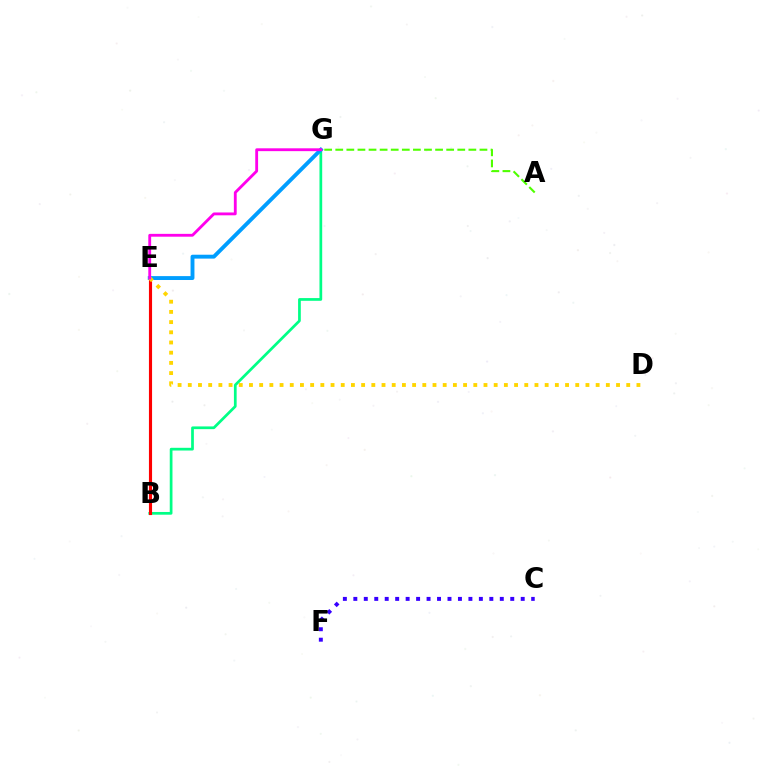{('C', 'F'): [{'color': '#3700ff', 'line_style': 'dotted', 'thickness': 2.84}], ('B', 'G'): [{'color': '#00ff86', 'line_style': 'solid', 'thickness': 1.96}], ('B', 'E'): [{'color': '#ff0000', 'line_style': 'solid', 'thickness': 2.25}], ('A', 'G'): [{'color': '#4fff00', 'line_style': 'dashed', 'thickness': 1.51}], ('E', 'G'): [{'color': '#009eff', 'line_style': 'solid', 'thickness': 2.8}, {'color': '#ff00ed', 'line_style': 'solid', 'thickness': 2.04}], ('D', 'E'): [{'color': '#ffd500', 'line_style': 'dotted', 'thickness': 2.77}]}